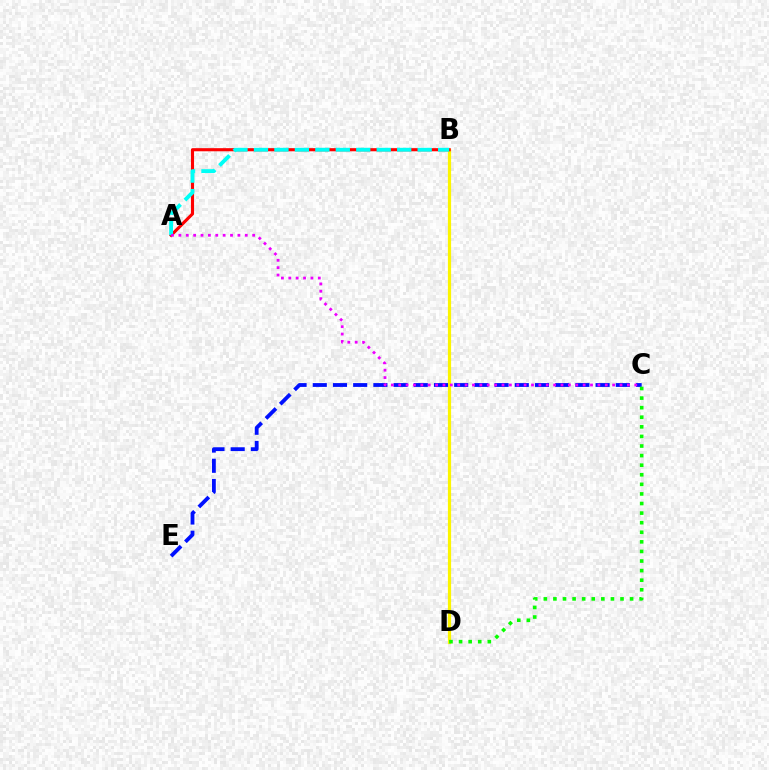{('B', 'D'): [{'color': '#fcf500', 'line_style': 'solid', 'thickness': 2.3}], ('C', 'E'): [{'color': '#0010ff', 'line_style': 'dashed', 'thickness': 2.74}], ('A', 'B'): [{'color': '#ff0000', 'line_style': 'solid', 'thickness': 2.24}, {'color': '#00fff6', 'line_style': 'dashed', 'thickness': 2.78}], ('C', 'D'): [{'color': '#08ff00', 'line_style': 'dotted', 'thickness': 2.6}], ('A', 'C'): [{'color': '#ee00ff', 'line_style': 'dotted', 'thickness': 2.0}]}